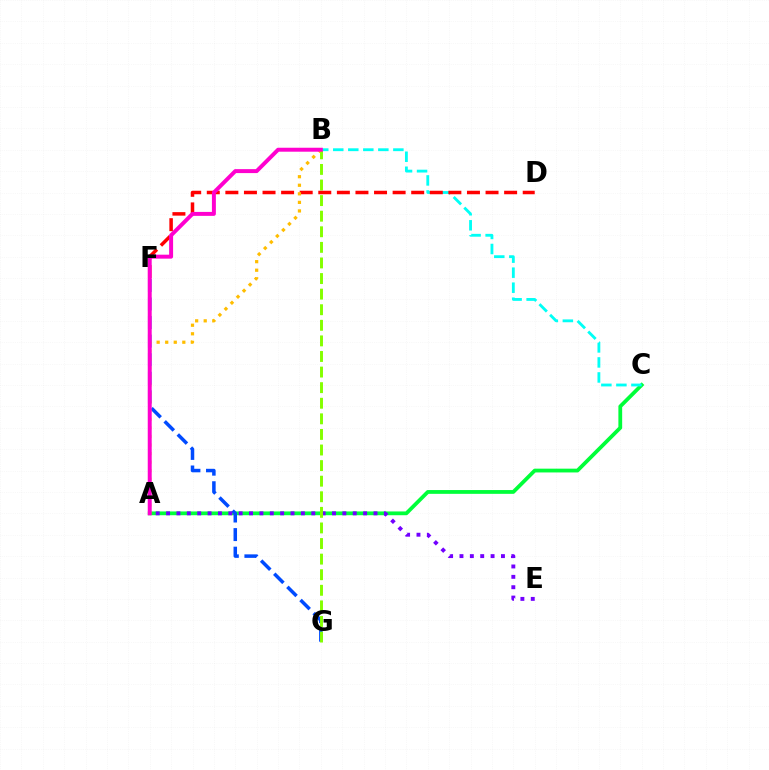{('A', 'C'): [{'color': '#00ff39', 'line_style': 'solid', 'thickness': 2.72}], ('F', 'G'): [{'color': '#004bff', 'line_style': 'dashed', 'thickness': 2.52}], ('A', 'E'): [{'color': '#7200ff', 'line_style': 'dotted', 'thickness': 2.82}], ('B', 'C'): [{'color': '#00fff6', 'line_style': 'dashed', 'thickness': 2.04}], ('B', 'G'): [{'color': '#84ff00', 'line_style': 'dashed', 'thickness': 2.12}], ('D', 'F'): [{'color': '#ff0000', 'line_style': 'dashed', 'thickness': 2.52}], ('A', 'B'): [{'color': '#ffbd00', 'line_style': 'dotted', 'thickness': 2.32}, {'color': '#ff00cf', 'line_style': 'solid', 'thickness': 2.85}]}